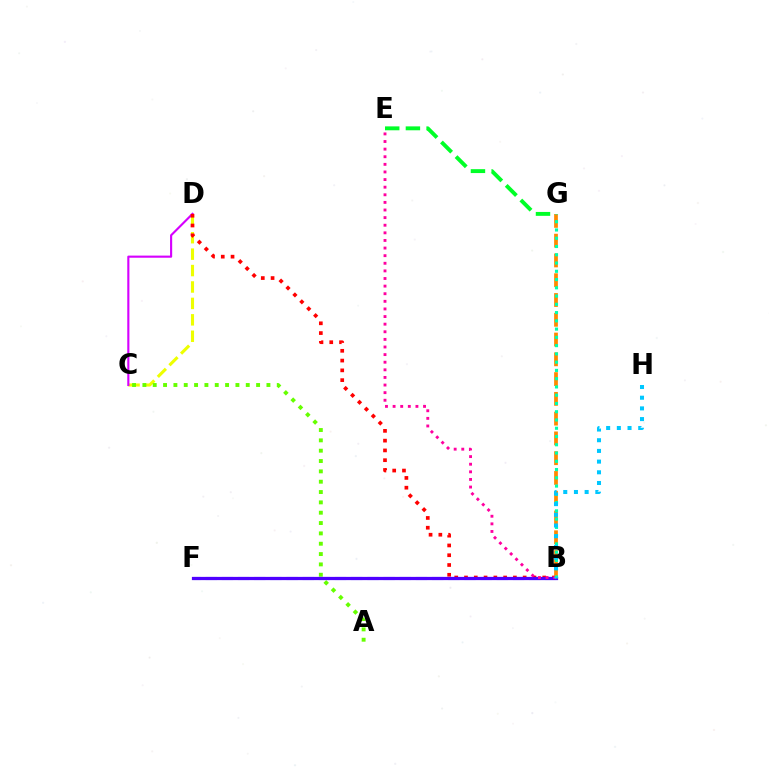{('C', 'D'): [{'color': '#eeff00', 'line_style': 'dashed', 'thickness': 2.23}, {'color': '#d600ff', 'line_style': 'solid', 'thickness': 1.53}], ('A', 'C'): [{'color': '#66ff00', 'line_style': 'dotted', 'thickness': 2.81}], ('B', 'D'): [{'color': '#ff0000', 'line_style': 'dotted', 'thickness': 2.66}], ('B', 'G'): [{'color': '#ff8800', 'line_style': 'dashed', 'thickness': 2.69}, {'color': '#00ffaf', 'line_style': 'dotted', 'thickness': 2.24}], ('B', 'F'): [{'color': '#003fff', 'line_style': 'dashed', 'thickness': 2.2}, {'color': '#4f00ff', 'line_style': 'solid', 'thickness': 2.33}], ('B', 'E'): [{'color': '#ff00a0', 'line_style': 'dotted', 'thickness': 2.07}], ('E', 'G'): [{'color': '#00ff27', 'line_style': 'dashed', 'thickness': 2.81}], ('B', 'H'): [{'color': '#00c7ff', 'line_style': 'dotted', 'thickness': 2.9}]}